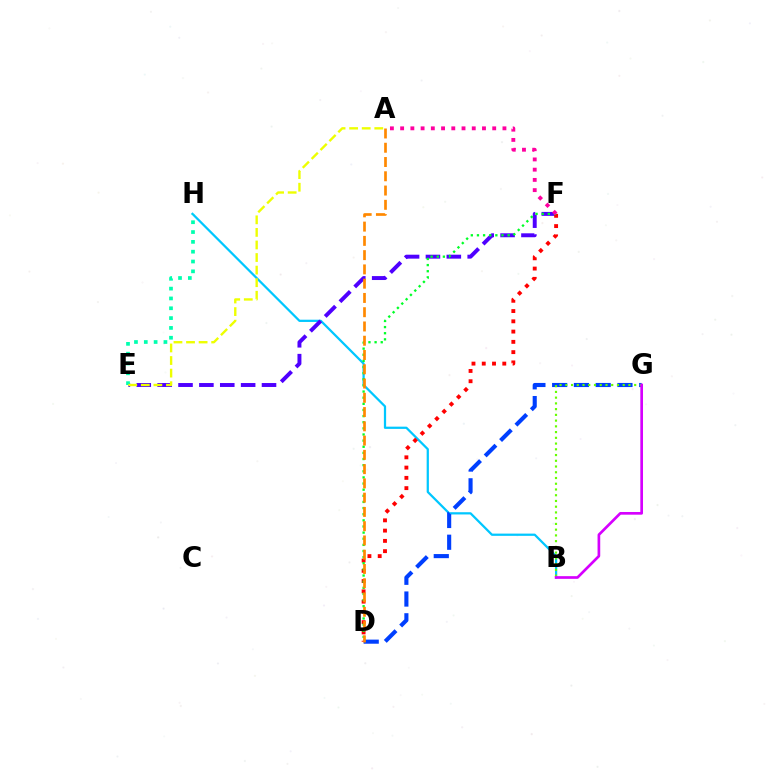{('B', 'H'): [{'color': '#00c7ff', 'line_style': 'solid', 'thickness': 1.61}], ('E', 'F'): [{'color': '#4f00ff', 'line_style': 'dashed', 'thickness': 2.84}], ('D', 'F'): [{'color': '#ff0000', 'line_style': 'dotted', 'thickness': 2.79}, {'color': '#00ff27', 'line_style': 'dotted', 'thickness': 1.67}], ('D', 'G'): [{'color': '#003fff', 'line_style': 'dashed', 'thickness': 2.96}], ('B', 'G'): [{'color': '#66ff00', 'line_style': 'dotted', 'thickness': 1.56}, {'color': '#d600ff', 'line_style': 'solid', 'thickness': 1.93}], ('E', 'H'): [{'color': '#00ffaf', 'line_style': 'dotted', 'thickness': 2.67}], ('A', 'F'): [{'color': '#ff00a0', 'line_style': 'dotted', 'thickness': 2.78}], ('A', 'D'): [{'color': '#ff8800', 'line_style': 'dashed', 'thickness': 1.94}], ('A', 'E'): [{'color': '#eeff00', 'line_style': 'dashed', 'thickness': 1.71}]}